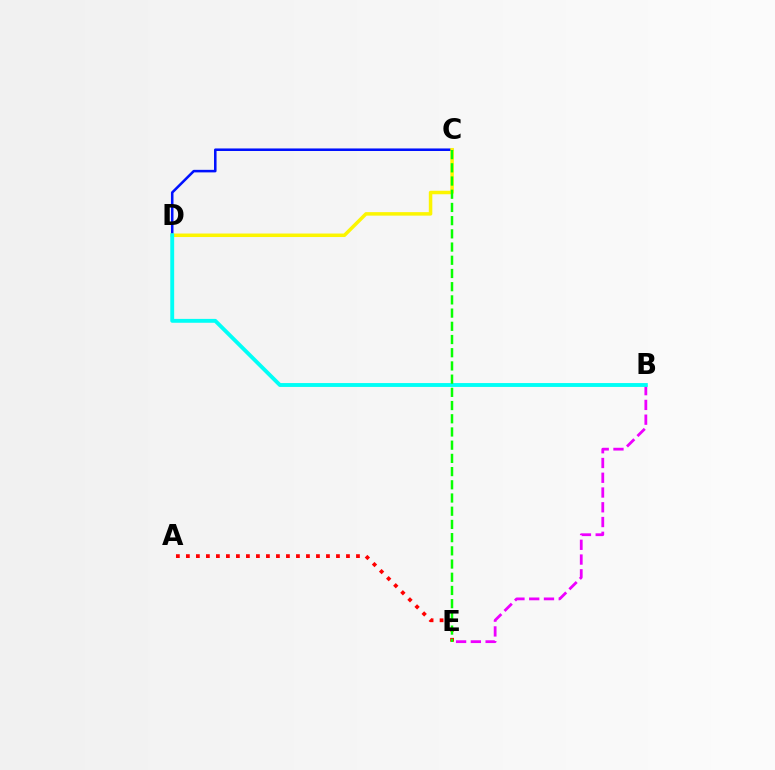{('C', 'D'): [{'color': '#0010ff', 'line_style': 'solid', 'thickness': 1.83}, {'color': '#fcf500', 'line_style': 'solid', 'thickness': 2.52}], ('B', 'E'): [{'color': '#ee00ff', 'line_style': 'dashed', 'thickness': 2.01}], ('A', 'E'): [{'color': '#ff0000', 'line_style': 'dotted', 'thickness': 2.72}], ('B', 'D'): [{'color': '#00fff6', 'line_style': 'solid', 'thickness': 2.79}], ('C', 'E'): [{'color': '#08ff00', 'line_style': 'dashed', 'thickness': 1.79}]}